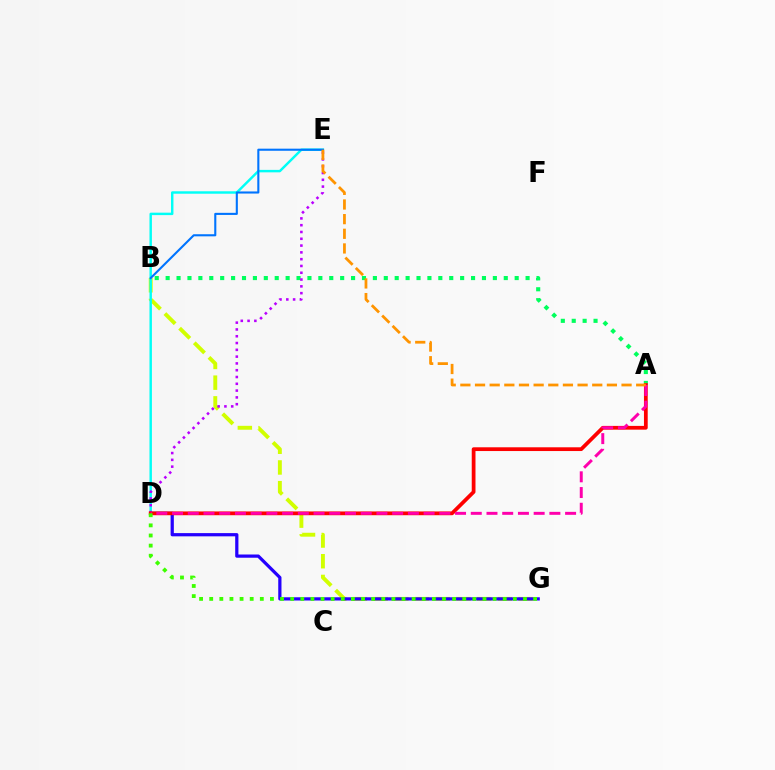{('B', 'G'): [{'color': '#d1ff00', 'line_style': 'dashed', 'thickness': 2.81}], ('D', 'G'): [{'color': '#2500ff', 'line_style': 'solid', 'thickness': 2.33}, {'color': '#3dff00', 'line_style': 'dotted', 'thickness': 2.75}], ('A', 'B'): [{'color': '#00ff5c', 'line_style': 'dotted', 'thickness': 2.96}], ('D', 'E'): [{'color': '#00fff6', 'line_style': 'solid', 'thickness': 1.76}, {'color': '#b900ff', 'line_style': 'dotted', 'thickness': 1.85}], ('A', 'D'): [{'color': '#ff0000', 'line_style': 'solid', 'thickness': 2.7}, {'color': '#ff00ac', 'line_style': 'dashed', 'thickness': 2.14}], ('B', 'E'): [{'color': '#0074ff', 'line_style': 'solid', 'thickness': 1.51}], ('A', 'E'): [{'color': '#ff9400', 'line_style': 'dashed', 'thickness': 1.99}]}